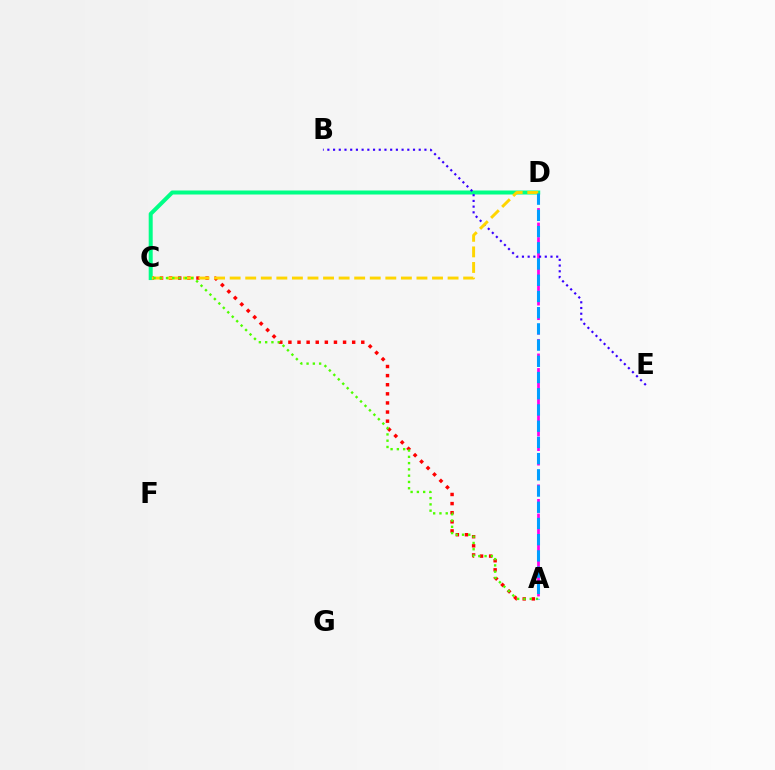{('A', 'C'): [{'color': '#ff0000', 'line_style': 'dotted', 'thickness': 2.47}, {'color': '#4fff00', 'line_style': 'dotted', 'thickness': 1.71}], ('A', 'D'): [{'color': '#ff00ed', 'line_style': 'dashed', 'thickness': 1.98}, {'color': '#009eff', 'line_style': 'dashed', 'thickness': 2.2}], ('C', 'D'): [{'color': '#00ff86', 'line_style': 'solid', 'thickness': 2.88}, {'color': '#ffd500', 'line_style': 'dashed', 'thickness': 2.11}], ('B', 'E'): [{'color': '#3700ff', 'line_style': 'dotted', 'thickness': 1.55}]}